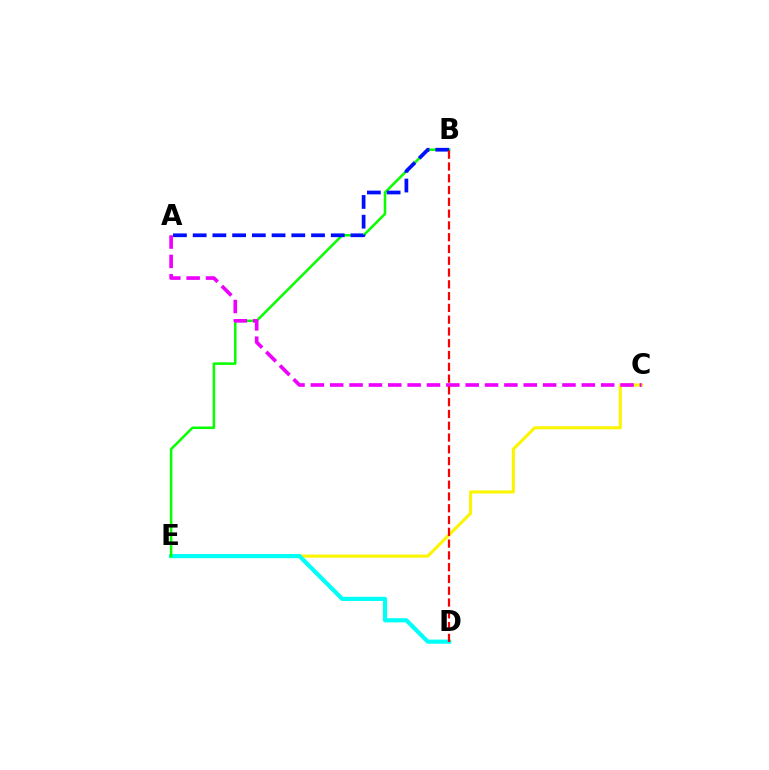{('C', 'E'): [{'color': '#fcf500', 'line_style': 'solid', 'thickness': 2.22}], ('D', 'E'): [{'color': '#00fff6', 'line_style': 'solid', 'thickness': 3.0}], ('B', 'E'): [{'color': '#08ff00', 'line_style': 'solid', 'thickness': 1.82}], ('A', 'C'): [{'color': '#ee00ff', 'line_style': 'dashed', 'thickness': 2.63}], ('A', 'B'): [{'color': '#0010ff', 'line_style': 'dashed', 'thickness': 2.68}], ('B', 'D'): [{'color': '#ff0000', 'line_style': 'dashed', 'thickness': 1.6}]}